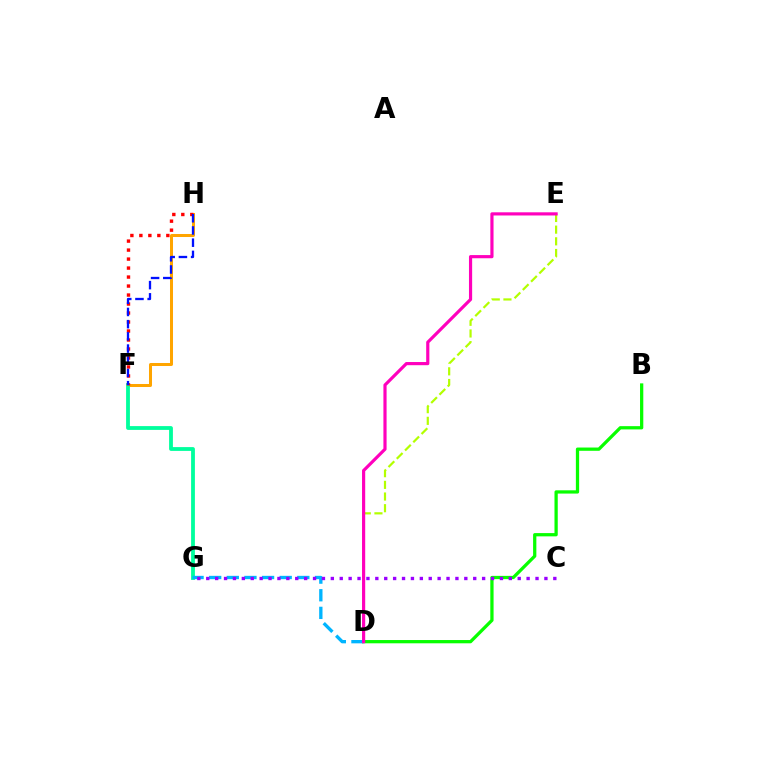{('B', 'D'): [{'color': '#08ff00', 'line_style': 'solid', 'thickness': 2.35}], ('D', 'E'): [{'color': '#b3ff00', 'line_style': 'dashed', 'thickness': 1.59}, {'color': '#ff00bd', 'line_style': 'solid', 'thickness': 2.28}], ('F', 'H'): [{'color': '#ffa500', 'line_style': 'solid', 'thickness': 2.16}, {'color': '#ff0000', 'line_style': 'dotted', 'thickness': 2.44}, {'color': '#0010ff', 'line_style': 'dashed', 'thickness': 1.66}], ('F', 'G'): [{'color': '#00ff9d', 'line_style': 'solid', 'thickness': 2.74}], ('D', 'G'): [{'color': '#00b5ff', 'line_style': 'dashed', 'thickness': 2.39}], ('C', 'G'): [{'color': '#9b00ff', 'line_style': 'dotted', 'thickness': 2.42}]}